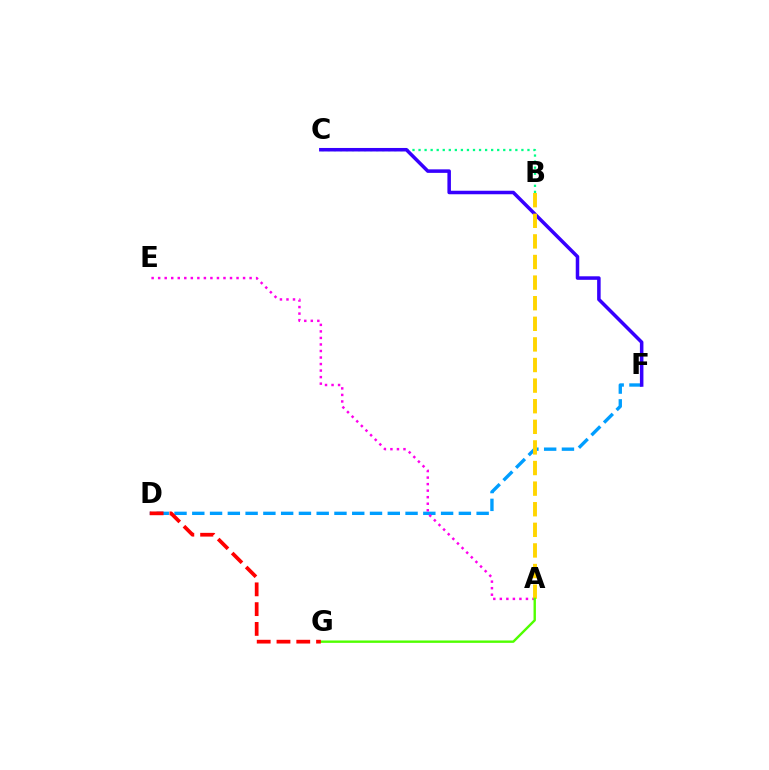{('B', 'C'): [{'color': '#00ff86', 'line_style': 'dotted', 'thickness': 1.64}], ('D', 'F'): [{'color': '#009eff', 'line_style': 'dashed', 'thickness': 2.41}], ('C', 'F'): [{'color': '#3700ff', 'line_style': 'solid', 'thickness': 2.53}], ('A', 'E'): [{'color': '#ff00ed', 'line_style': 'dotted', 'thickness': 1.77}], ('A', 'B'): [{'color': '#ffd500', 'line_style': 'dashed', 'thickness': 2.8}], ('A', 'G'): [{'color': '#4fff00', 'line_style': 'solid', 'thickness': 1.72}], ('D', 'G'): [{'color': '#ff0000', 'line_style': 'dashed', 'thickness': 2.69}]}